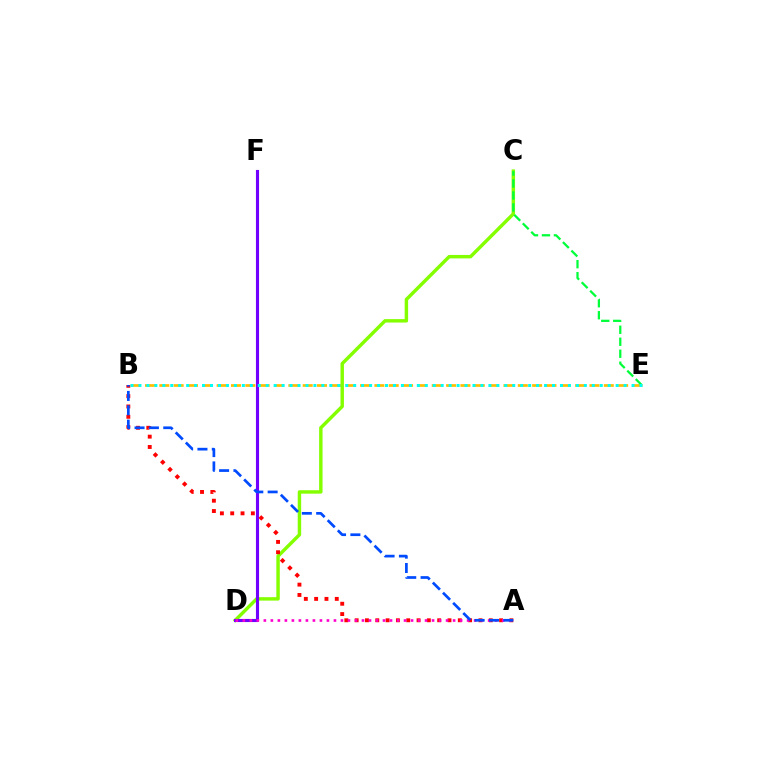{('B', 'E'): [{'color': '#ffbd00', 'line_style': 'dashed', 'thickness': 1.95}, {'color': '#00fff6', 'line_style': 'dotted', 'thickness': 2.16}], ('C', 'D'): [{'color': '#84ff00', 'line_style': 'solid', 'thickness': 2.47}], ('D', 'F'): [{'color': '#7200ff', 'line_style': 'solid', 'thickness': 2.24}], ('A', 'B'): [{'color': '#ff0000', 'line_style': 'dotted', 'thickness': 2.8}, {'color': '#004bff', 'line_style': 'dashed', 'thickness': 1.95}], ('A', 'D'): [{'color': '#ff00cf', 'line_style': 'dotted', 'thickness': 1.9}], ('C', 'E'): [{'color': '#00ff39', 'line_style': 'dashed', 'thickness': 1.63}]}